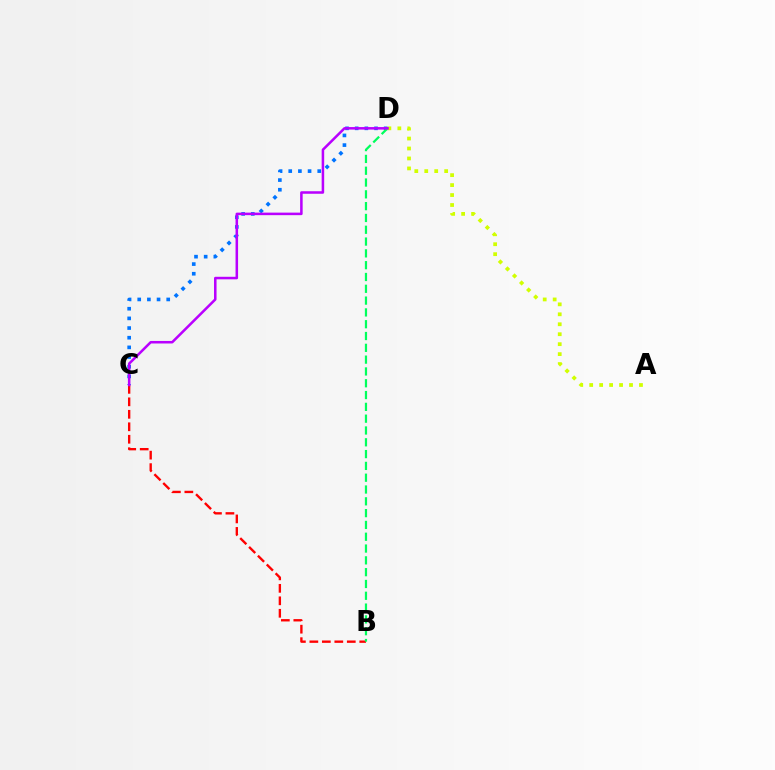{('C', 'D'): [{'color': '#0074ff', 'line_style': 'dotted', 'thickness': 2.63}, {'color': '#b900ff', 'line_style': 'solid', 'thickness': 1.82}], ('B', 'C'): [{'color': '#ff0000', 'line_style': 'dashed', 'thickness': 1.69}], ('B', 'D'): [{'color': '#00ff5c', 'line_style': 'dashed', 'thickness': 1.6}], ('A', 'D'): [{'color': '#d1ff00', 'line_style': 'dotted', 'thickness': 2.71}]}